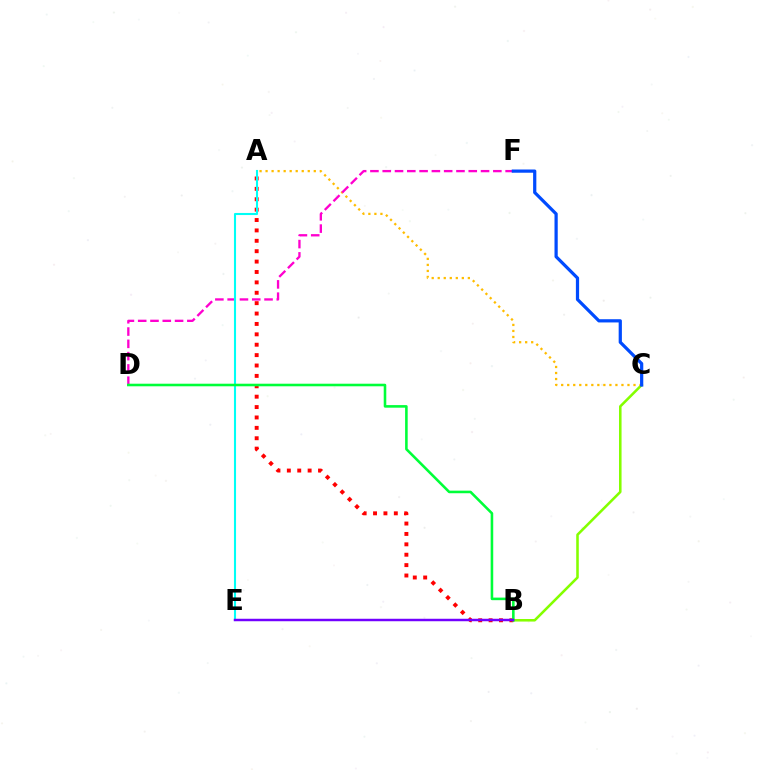{('B', 'C'): [{'color': '#84ff00', 'line_style': 'solid', 'thickness': 1.84}], ('A', 'C'): [{'color': '#ffbd00', 'line_style': 'dotted', 'thickness': 1.64}], ('A', 'B'): [{'color': '#ff0000', 'line_style': 'dotted', 'thickness': 2.82}], ('D', 'F'): [{'color': '#ff00cf', 'line_style': 'dashed', 'thickness': 1.67}], ('A', 'E'): [{'color': '#00fff6', 'line_style': 'solid', 'thickness': 1.51}], ('B', 'D'): [{'color': '#00ff39', 'line_style': 'solid', 'thickness': 1.86}], ('B', 'E'): [{'color': '#7200ff', 'line_style': 'solid', 'thickness': 1.78}], ('C', 'F'): [{'color': '#004bff', 'line_style': 'solid', 'thickness': 2.32}]}